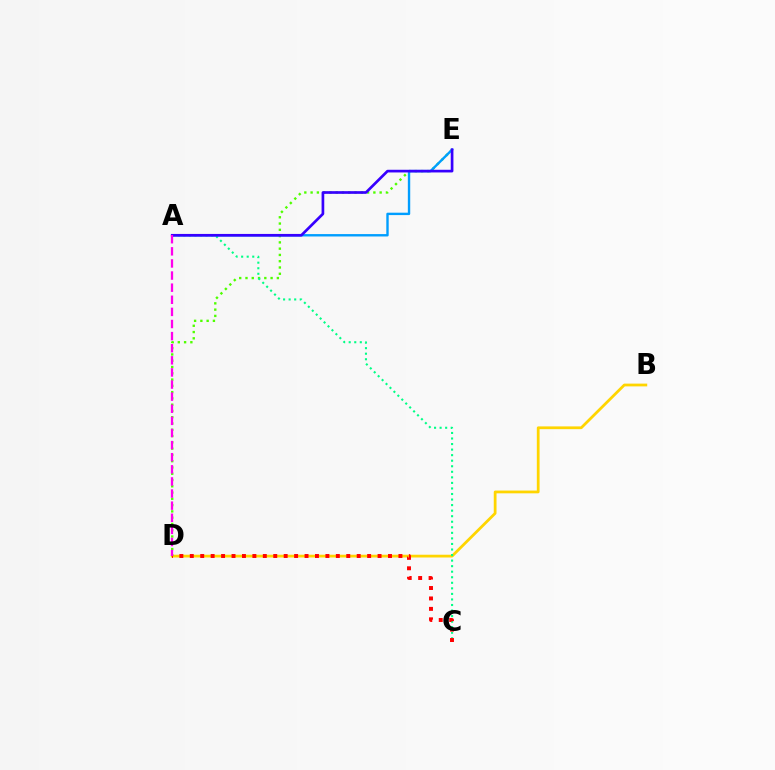{('B', 'D'): [{'color': '#ffd500', 'line_style': 'solid', 'thickness': 1.99}], ('D', 'E'): [{'color': '#4fff00', 'line_style': 'dotted', 'thickness': 1.71}], ('A', 'C'): [{'color': '#00ff86', 'line_style': 'dotted', 'thickness': 1.51}], ('A', 'E'): [{'color': '#009eff', 'line_style': 'solid', 'thickness': 1.72}, {'color': '#3700ff', 'line_style': 'solid', 'thickness': 1.93}], ('C', 'D'): [{'color': '#ff0000', 'line_style': 'dotted', 'thickness': 2.83}], ('A', 'D'): [{'color': '#ff00ed', 'line_style': 'dashed', 'thickness': 1.65}]}